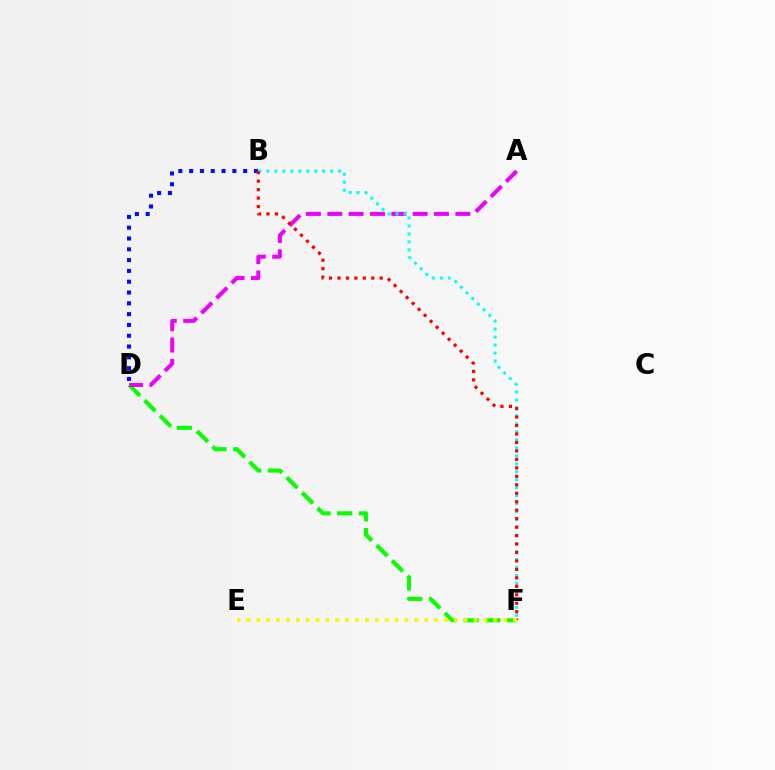{('B', 'D'): [{'color': '#0010ff', 'line_style': 'dotted', 'thickness': 2.94}], ('D', 'F'): [{'color': '#08ff00', 'line_style': 'dashed', 'thickness': 2.95}], ('A', 'D'): [{'color': '#ee00ff', 'line_style': 'dashed', 'thickness': 2.9}], ('B', 'F'): [{'color': '#00fff6', 'line_style': 'dotted', 'thickness': 2.17}, {'color': '#ff0000', 'line_style': 'dotted', 'thickness': 2.3}], ('E', 'F'): [{'color': '#fcf500', 'line_style': 'dotted', 'thickness': 2.68}]}